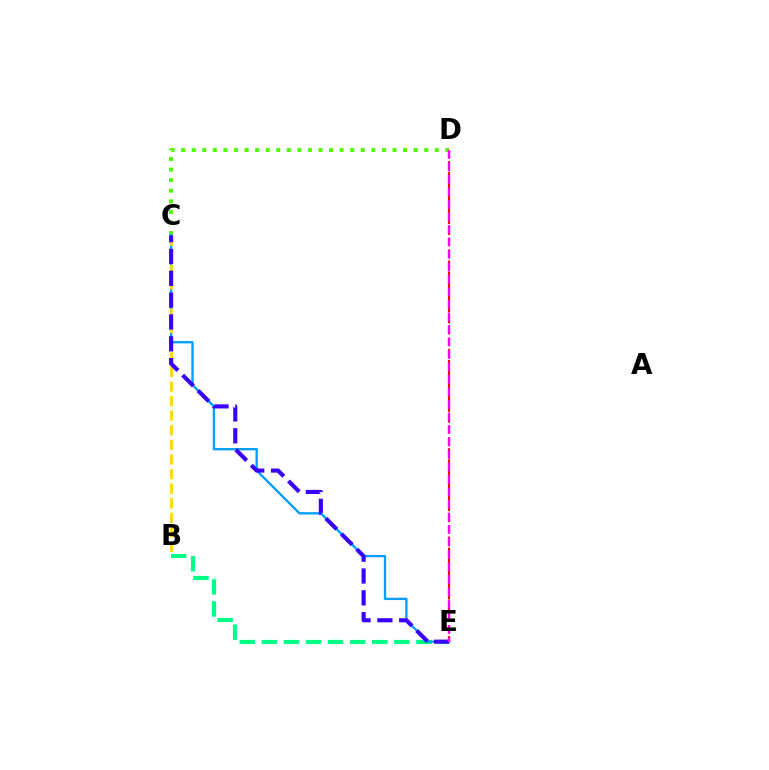{('C', 'D'): [{'color': '#4fff00', 'line_style': 'dotted', 'thickness': 2.87}], ('B', 'E'): [{'color': '#00ff86', 'line_style': 'dashed', 'thickness': 3.0}], ('C', 'E'): [{'color': '#009eff', 'line_style': 'solid', 'thickness': 1.68}, {'color': '#3700ff', 'line_style': 'dashed', 'thickness': 2.97}], ('D', 'E'): [{'color': '#ff0000', 'line_style': 'dashed', 'thickness': 1.5}, {'color': '#ff00ed', 'line_style': 'dashed', 'thickness': 1.7}], ('B', 'C'): [{'color': '#ffd500', 'line_style': 'dashed', 'thickness': 1.98}]}